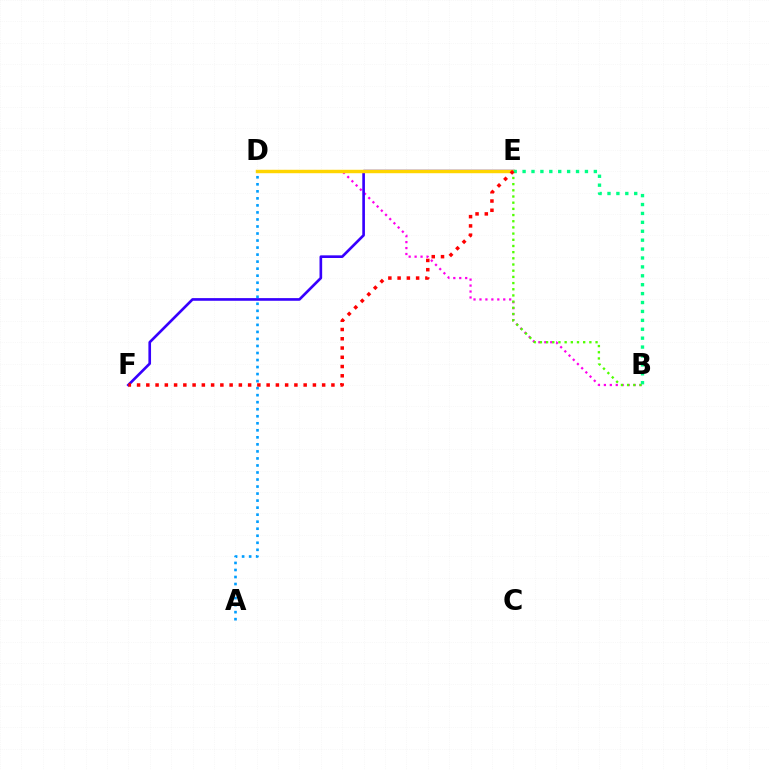{('B', 'D'): [{'color': '#ff00ed', 'line_style': 'dotted', 'thickness': 1.62}], ('E', 'F'): [{'color': '#3700ff', 'line_style': 'solid', 'thickness': 1.91}, {'color': '#ff0000', 'line_style': 'dotted', 'thickness': 2.51}], ('B', 'E'): [{'color': '#4fff00', 'line_style': 'dotted', 'thickness': 1.68}, {'color': '#00ff86', 'line_style': 'dotted', 'thickness': 2.42}], ('D', 'E'): [{'color': '#ffd500', 'line_style': 'solid', 'thickness': 2.48}], ('A', 'D'): [{'color': '#009eff', 'line_style': 'dotted', 'thickness': 1.91}]}